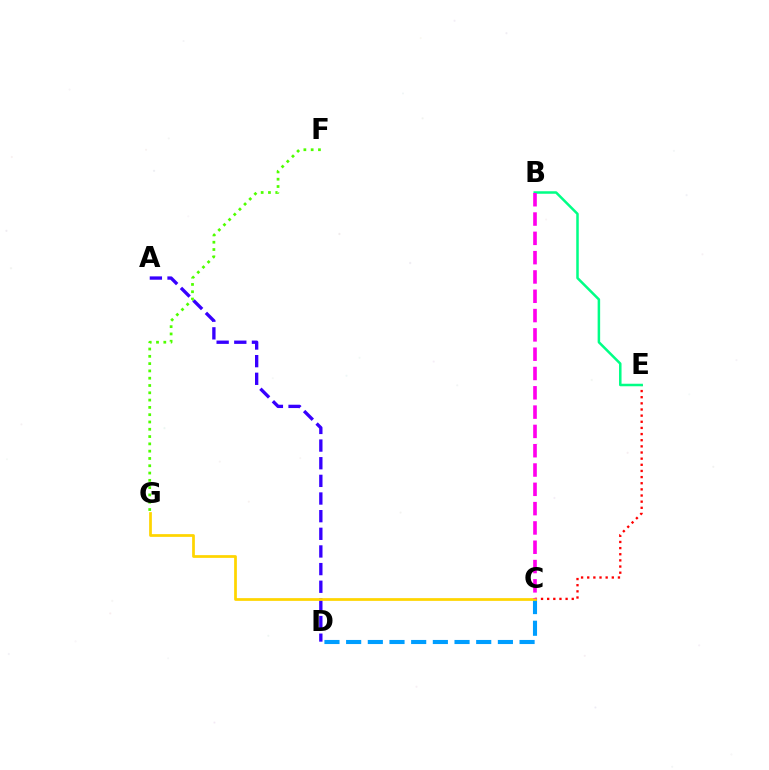{('A', 'D'): [{'color': '#3700ff', 'line_style': 'dashed', 'thickness': 2.4}], ('C', 'D'): [{'color': '#009eff', 'line_style': 'dashed', 'thickness': 2.95}], ('C', 'E'): [{'color': '#ff0000', 'line_style': 'dotted', 'thickness': 1.67}], ('B', 'E'): [{'color': '#00ff86', 'line_style': 'solid', 'thickness': 1.81}], ('C', 'G'): [{'color': '#ffd500', 'line_style': 'solid', 'thickness': 1.97}], ('F', 'G'): [{'color': '#4fff00', 'line_style': 'dotted', 'thickness': 1.98}], ('B', 'C'): [{'color': '#ff00ed', 'line_style': 'dashed', 'thickness': 2.62}]}